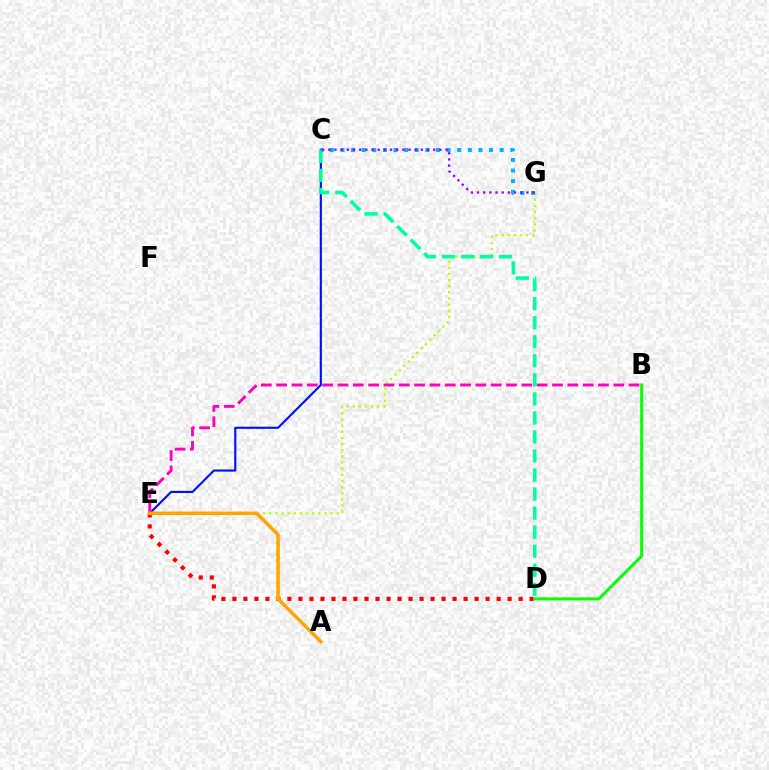{('E', 'G'): [{'color': '#b3ff00', 'line_style': 'dotted', 'thickness': 1.67}], ('C', 'E'): [{'color': '#0010ff', 'line_style': 'solid', 'thickness': 1.54}], ('C', 'D'): [{'color': '#00ff9d', 'line_style': 'dashed', 'thickness': 2.59}], ('C', 'G'): [{'color': '#00b5ff', 'line_style': 'dotted', 'thickness': 2.88}, {'color': '#9b00ff', 'line_style': 'dotted', 'thickness': 1.68}], ('B', 'E'): [{'color': '#ff00bd', 'line_style': 'dashed', 'thickness': 2.08}], ('D', 'E'): [{'color': '#ff0000', 'line_style': 'dotted', 'thickness': 2.99}], ('A', 'E'): [{'color': '#ffa500', 'line_style': 'solid', 'thickness': 2.54}], ('B', 'D'): [{'color': '#08ff00', 'line_style': 'solid', 'thickness': 2.16}]}